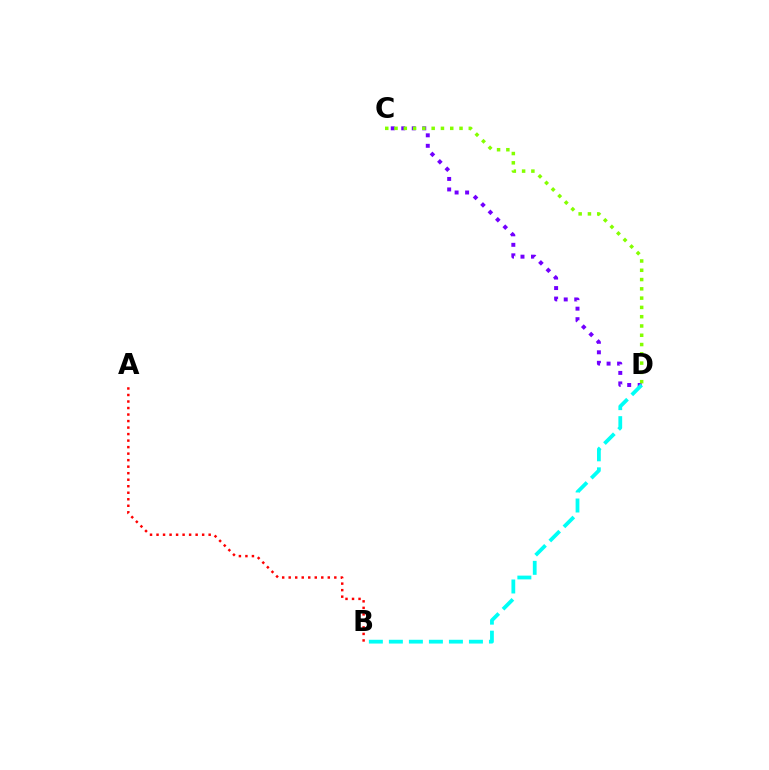{('C', 'D'): [{'color': '#7200ff', 'line_style': 'dotted', 'thickness': 2.85}, {'color': '#84ff00', 'line_style': 'dotted', 'thickness': 2.52}], ('B', 'D'): [{'color': '#00fff6', 'line_style': 'dashed', 'thickness': 2.72}], ('A', 'B'): [{'color': '#ff0000', 'line_style': 'dotted', 'thickness': 1.77}]}